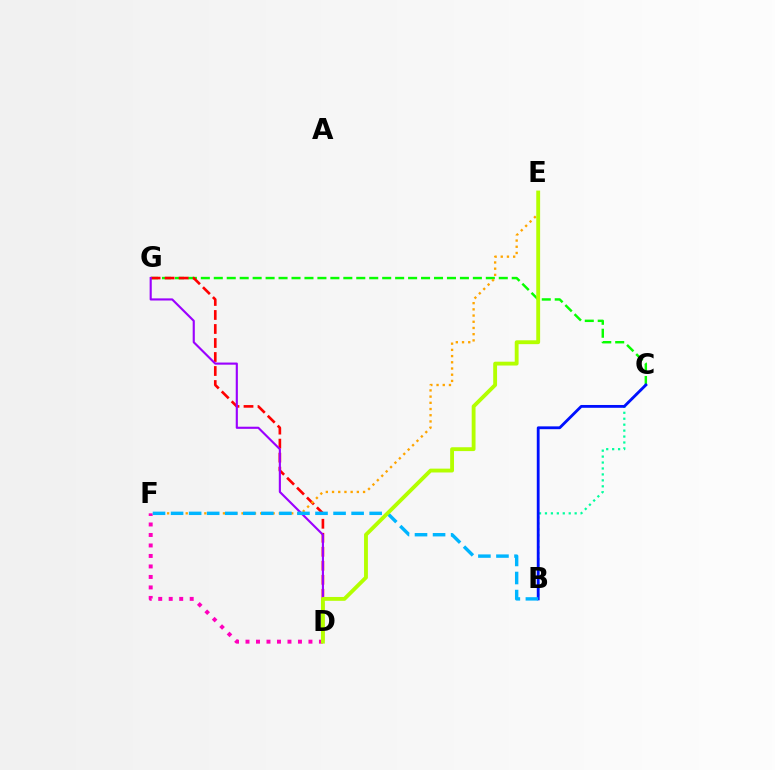{('D', 'F'): [{'color': '#ff00bd', 'line_style': 'dotted', 'thickness': 2.85}], ('C', 'G'): [{'color': '#08ff00', 'line_style': 'dashed', 'thickness': 1.76}], ('D', 'G'): [{'color': '#ff0000', 'line_style': 'dashed', 'thickness': 1.9}, {'color': '#9b00ff', 'line_style': 'solid', 'thickness': 1.53}], ('E', 'F'): [{'color': '#ffa500', 'line_style': 'dotted', 'thickness': 1.69}], ('B', 'C'): [{'color': '#00ff9d', 'line_style': 'dotted', 'thickness': 1.61}, {'color': '#0010ff', 'line_style': 'solid', 'thickness': 2.03}], ('B', 'F'): [{'color': '#00b5ff', 'line_style': 'dashed', 'thickness': 2.45}], ('D', 'E'): [{'color': '#b3ff00', 'line_style': 'solid', 'thickness': 2.77}]}